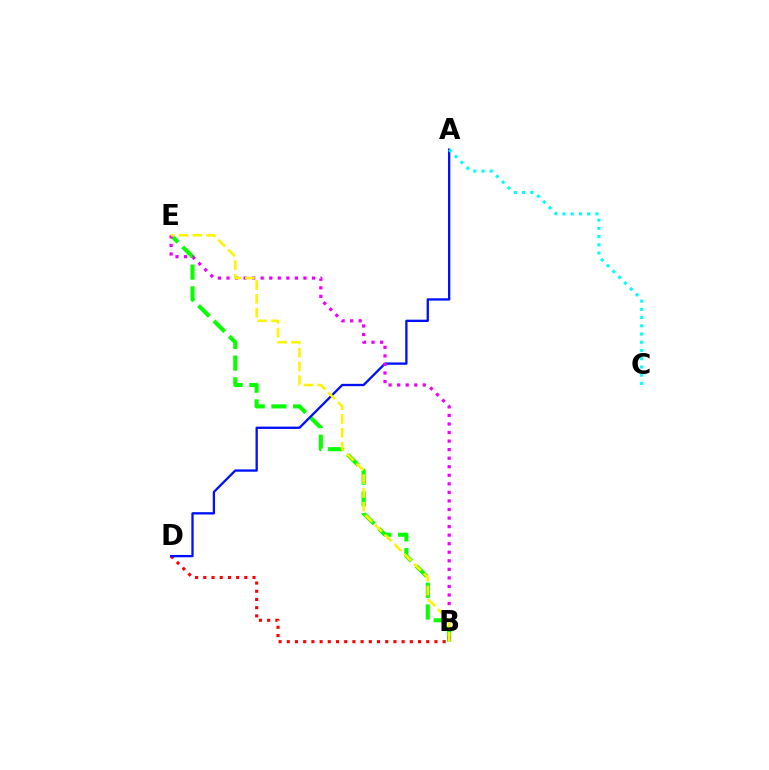{('B', 'E'): [{'color': '#08ff00', 'line_style': 'dashed', 'thickness': 2.95}, {'color': '#ee00ff', 'line_style': 'dotted', 'thickness': 2.32}, {'color': '#fcf500', 'line_style': 'dashed', 'thickness': 1.87}], ('B', 'D'): [{'color': '#ff0000', 'line_style': 'dotted', 'thickness': 2.23}], ('A', 'D'): [{'color': '#0010ff', 'line_style': 'solid', 'thickness': 1.66}], ('A', 'C'): [{'color': '#00fff6', 'line_style': 'dotted', 'thickness': 2.24}]}